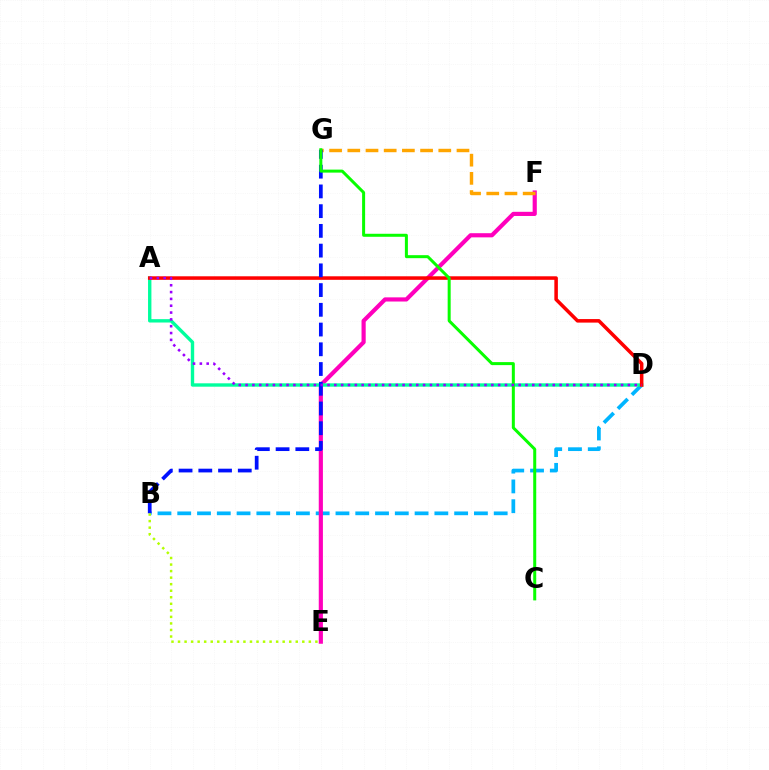{('B', 'D'): [{'color': '#00b5ff', 'line_style': 'dashed', 'thickness': 2.69}], ('E', 'F'): [{'color': '#ff00bd', 'line_style': 'solid', 'thickness': 2.99}], ('A', 'D'): [{'color': '#00ff9d', 'line_style': 'solid', 'thickness': 2.43}, {'color': '#ff0000', 'line_style': 'solid', 'thickness': 2.55}, {'color': '#9b00ff', 'line_style': 'dotted', 'thickness': 1.85}], ('F', 'G'): [{'color': '#ffa500', 'line_style': 'dashed', 'thickness': 2.47}], ('B', 'G'): [{'color': '#0010ff', 'line_style': 'dashed', 'thickness': 2.68}], ('C', 'G'): [{'color': '#08ff00', 'line_style': 'solid', 'thickness': 2.17}], ('B', 'E'): [{'color': '#b3ff00', 'line_style': 'dotted', 'thickness': 1.78}]}